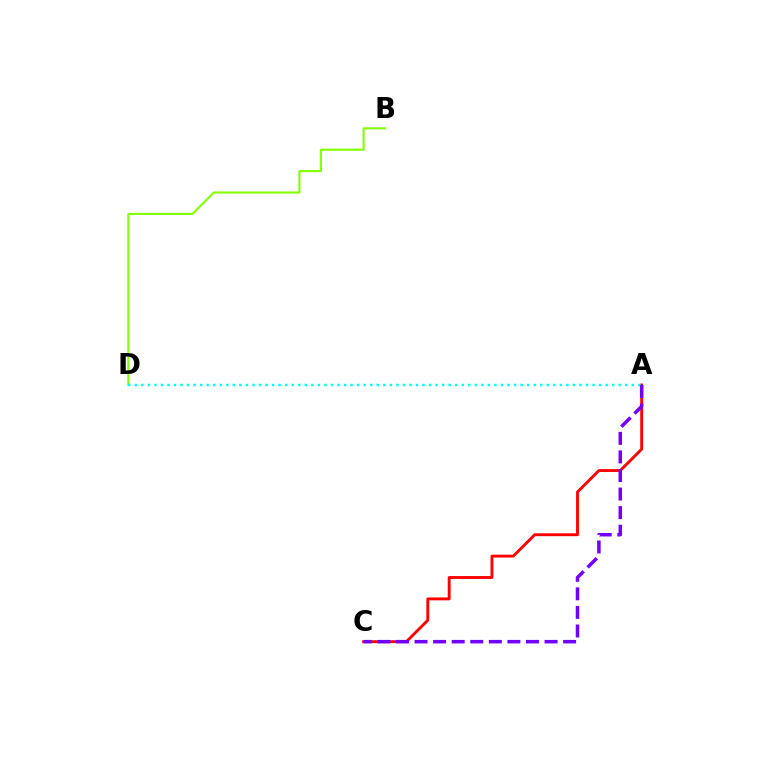{('A', 'C'): [{'color': '#ff0000', 'line_style': 'solid', 'thickness': 2.07}, {'color': '#7200ff', 'line_style': 'dashed', 'thickness': 2.52}], ('B', 'D'): [{'color': '#84ff00', 'line_style': 'solid', 'thickness': 1.52}], ('A', 'D'): [{'color': '#00fff6', 'line_style': 'dotted', 'thickness': 1.78}]}